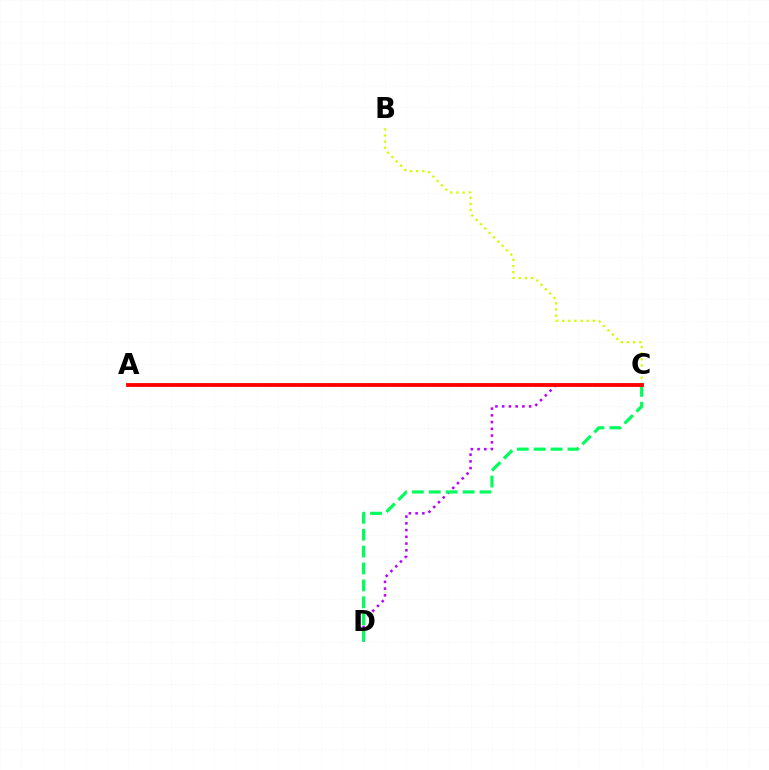{('C', 'D'): [{'color': '#b900ff', 'line_style': 'dotted', 'thickness': 1.83}, {'color': '#00ff5c', 'line_style': 'dashed', 'thickness': 2.3}], ('A', 'C'): [{'color': '#0074ff', 'line_style': 'solid', 'thickness': 1.58}, {'color': '#ff0000', 'line_style': 'solid', 'thickness': 2.75}], ('B', 'C'): [{'color': '#d1ff00', 'line_style': 'dotted', 'thickness': 1.67}]}